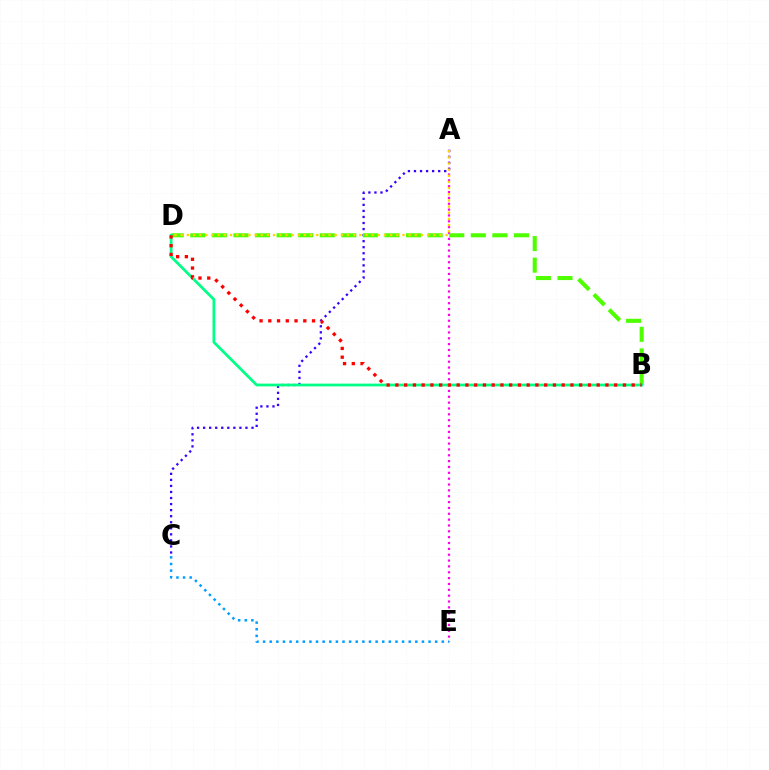{('A', 'E'): [{'color': '#ff00ed', 'line_style': 'dotted', 'thickness': 1.59}], ('A', 'C'): [{'color': '#3700ff', 'line_style': 'dotted', 'thickness': 1.64}], ('B', 'D'): [{'color': '#4fff00', 'line_style': 'dashed', 'thickness': 2.93}, {'color': '#00ff86', 'line_style': 'solid', 'thickness': 1.98}, {'color': '#ff0000', 'line_style': 'dotted', 'thickness': 2.38}], ('C', 'E'): [{'color': '#009eff', 'line_style': 'dotted', 'thickness': 1.8}], ('A', 'D'): [{'color': '#ffd500', 'line_style': 'dotted', 'thickness': 1.67}]}